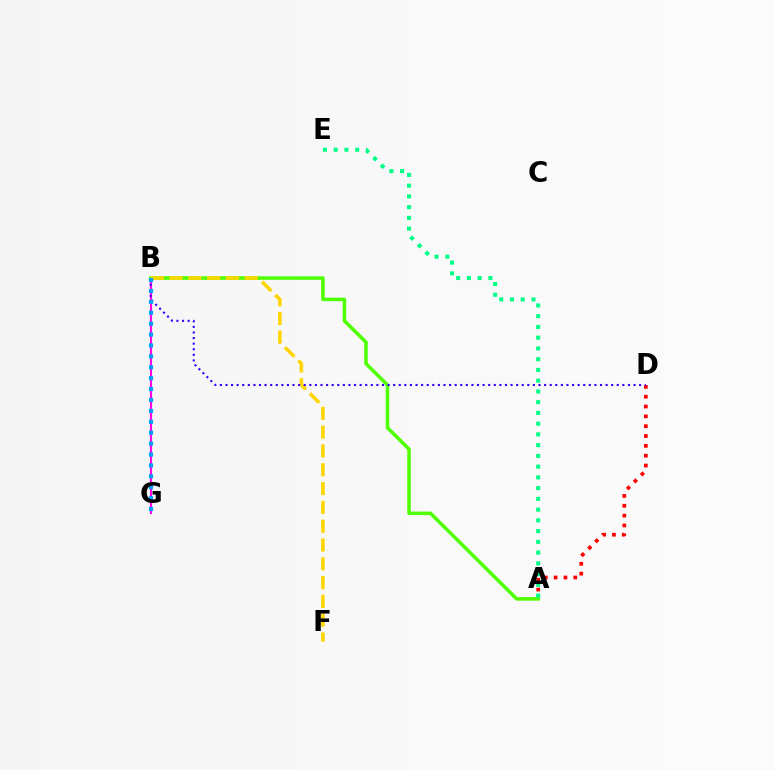{('A', 'D'): [{'color': '#ff0000', 'line_style': 'dotted', 'thickness': 2.67}], ('B', 'G'): [{'color': '#ff00ed', 'line_style': 'solid', 'thickness': 1.53}, {'color': '#009eff', 'line_style': 'dotted', 'thickness': 2.96}], ('A', 'B'): [{'color': '#4fff00', 'line_style': 'solid', 'thickness': 2.54}], ('A', 'E'): [{'color': '#00ff86', 'line_style': 'dotted', 'thickness': 2.92}], ('B', 'F'): [{'color': '#ffd500', 'line_style': 'dashed', 'thickness': 2.55}], ('B', 'D'): [{'color': '#3700ff', 'line_style': 'dotted', 'thickness': 1.52}]}